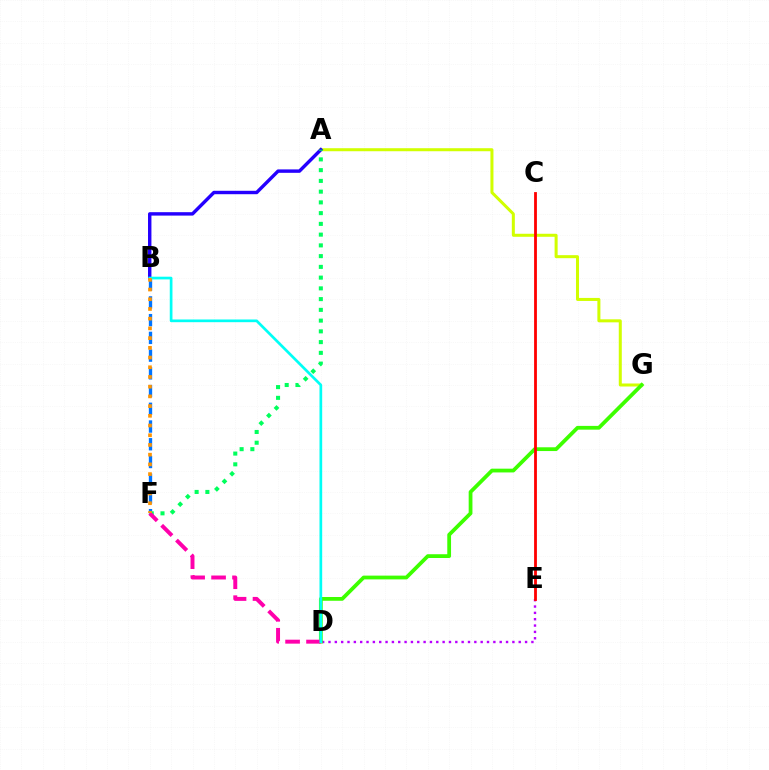{('A', 'G'): [{'color': '#d1ff00', 'line_style': 'solid', 'thickness': 2.18}], ('D', 'E'): [{'color': '#b900ff', 'line_style': 'dotted', 'thickness': 1.72}], ('A', 'B'): [{'color': '#2500ff', 'line_style': 'solid', 'thickness': 2.46}], ('B', 'F'): [{'color': '#0074ff', 'line_style': 'dashed', 'thickness': 2.41}, {'color': '#ff9400', 'line_style': 'dotted', 'thickness': 2.64}], ('D', 'G'): [{'color': '#3dff00', 'line_style': 'solid', 'thickness': 2.71}], ('A', 'F'): [{'color': '#00ff5c', 'line_style': 'dotted', 'thickness': 2.92}], ('D', 'F'): [{'color': '#ff00ac', 'line_style': 'dashed', 'thickness': 2.84}], ('B', 'D'): [{'color': '#00fff6', 'line_style': 'solid', 'thickness': 1.95}], ('C', 'E'): [{'color': '#ff0000', 'line_style': 'solid', 'thickness': 2.02}]}